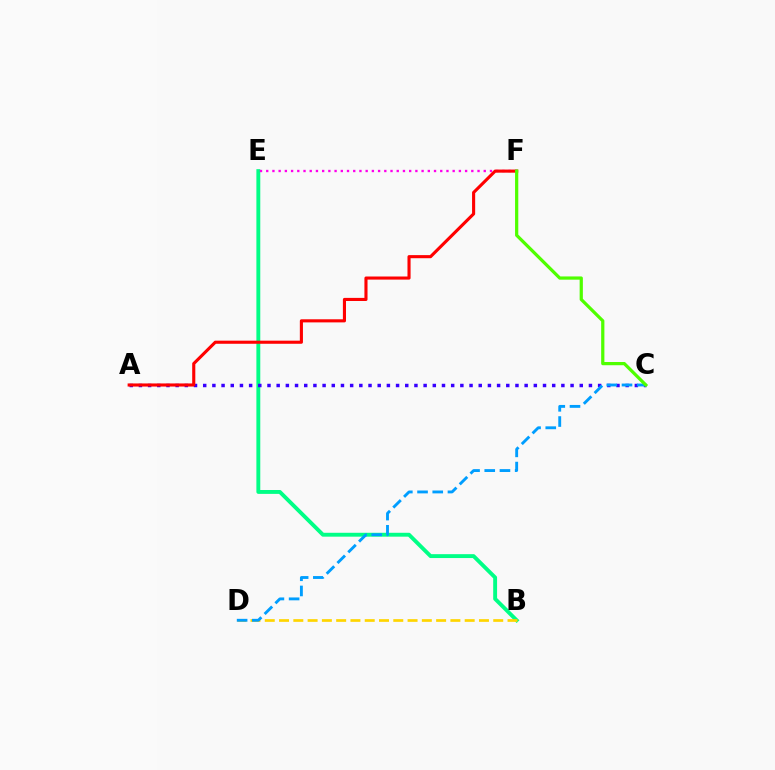{('B', 'E'): [{'color': '#00ff86', 'line_style': 'solid', 'thickness': 2.8}], ('E', 'F'): [{'color': '#ff00ed', 'line_style': 'dotted', 'thickness': 1.69}], ('A', 'C'): [{'color': '#3700ff', 'line_style': 'dotted', 'thickness': 2.5}], ('A', 'F'): [{'color': '#ff0000', 'line_style': 'solid', 'thickness': 2.24}], ('B', 'D'): [{'color': '#ffd500', 'line_style': 'dashed', 'thickness': 1.94}], ('C', 'D'): [{'color': '#009eff', 'line_style': 'dashed', 'thickness': 2.07}], ('C', 'F'): [{'color': '#4fff00', 'line_style': 'solid', 'thickness': 2.33}]}